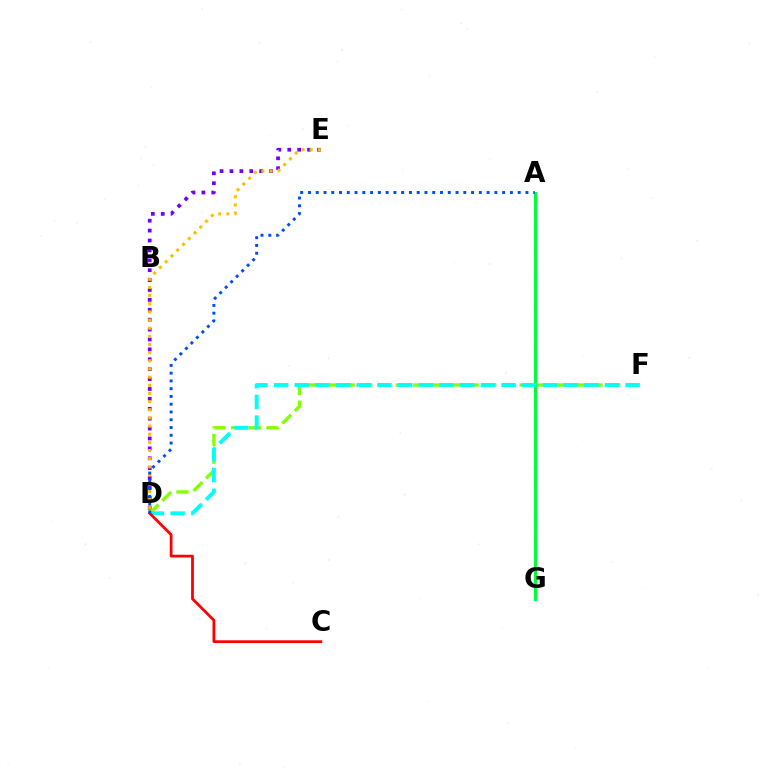{('A', 'G'): [{'color': '#ff00cf', 'line_style': 'dashed', 'thickness': 1.86}, {'color': '#00ff39', 'line_style': 'solid', 'thickness': 2.15}], ('D', 'E'): [{'color': '#7200ff', 'line_style': 'dotted', 'thickness': 2.69}, {'color': '#ffbd00', 'line_style': 'dotted', 'thickness': 2.22}], ('D', 'F'): [{'color': '#84ff00', 'line_style': 'dashed', 'thickness': 2.41}, {'color': '#00fff6', 'line_style': 'dashed', 'thickness': 2.81}], ('C', 'D'): [{'color': '#ff0000', 'line_style': 'solid', 'thickness': 1.99}], ('A', 'D'): [{'color': '#004bff', 'line_style': 'dotted', 'thickness': 2.11}]}